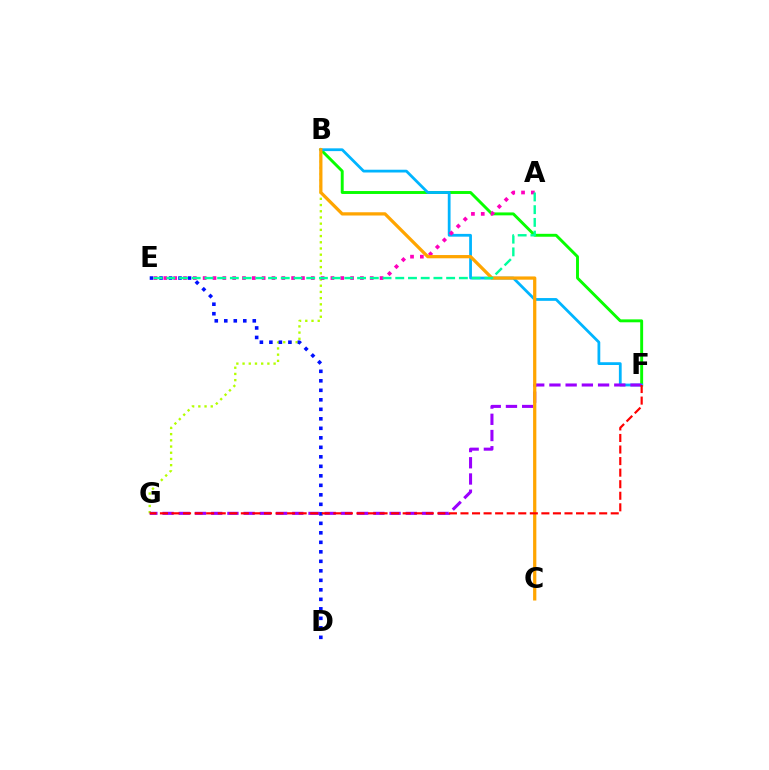{('B', 'G'): [{'color': '#b3ff00', 'line_style': 'dotted', 'thickness': 1.69}], ('B', 'F'): [{'color': '#08ff00', 'line_style': 'solid', 'thickness': 2.1}, {'color': '#00b5ff', 'line_style': 'solid', 'thickness': 2.0}], ('D', 'E'): [{'color': '#0010ff', 'line_style': 'dotted', 'thickness': 2.58}], ('A', 'E'): [{'color': '#ff00bd', 'line_style': 'dotted', 'thickness': 2.67}, {'color': '#00ff9d', 'line_style': 'dashed', 'thickness': 1.73}], ('F', 'G'): [{'color': '#9b00ff', 'line_style': 'dashed', 'thickness': 2.2}, {'color': '#ff0000', 'line_style': 'dashed', 'thickness': 1.57}], ('B', 'C'): [{'color': '#ffa500', 'line_style': 'solid', 'thickness': 2.34}]}